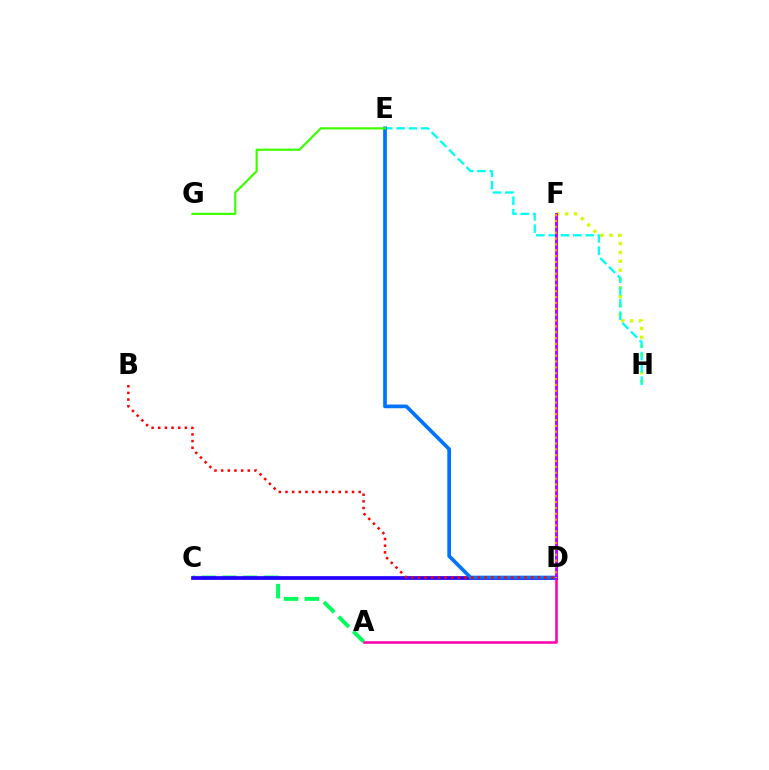{('A', 'C'): [{'color': '#00ff5c', 'line_style': 'dashed', 'thickness': 2.82}], ('F', 'H'): [{'color': '#d1ff00', 'line_style': 'dotted', 'thickness': 2.4}], ('C', 'D'): [{'color': '#2500ff', 'line_style': 'solid', 'thickness': 2.69}], ('E', 'H'): [{'color': '#00fff6', 'line_style': 'dashed', 'thickness': 1.67}], ('D', 'E'): [{'color': '#0074ff', 'line_style': 'solid', 'thickness': 2.67}], ('B', 'D'): [{'color': '#ff0000', 'line_style': 'dotted', 'thickness': 1.81}], ('A', 'D'): [{'color': '#ff00ac', 'line_style': 'solid', 'thickness': 1.84}], ('D', 'F'): [{'color': '#b900ff', 'line_style': 'solid', 'thickness': 2.08}, {'color': '#ff9400', 'line_style': 'dotted', 'thickness': 1.59}], ('E', 'G'): [{'color': '#3dff00', 'line_style': 'solid', 'thickness': 1.58}]}